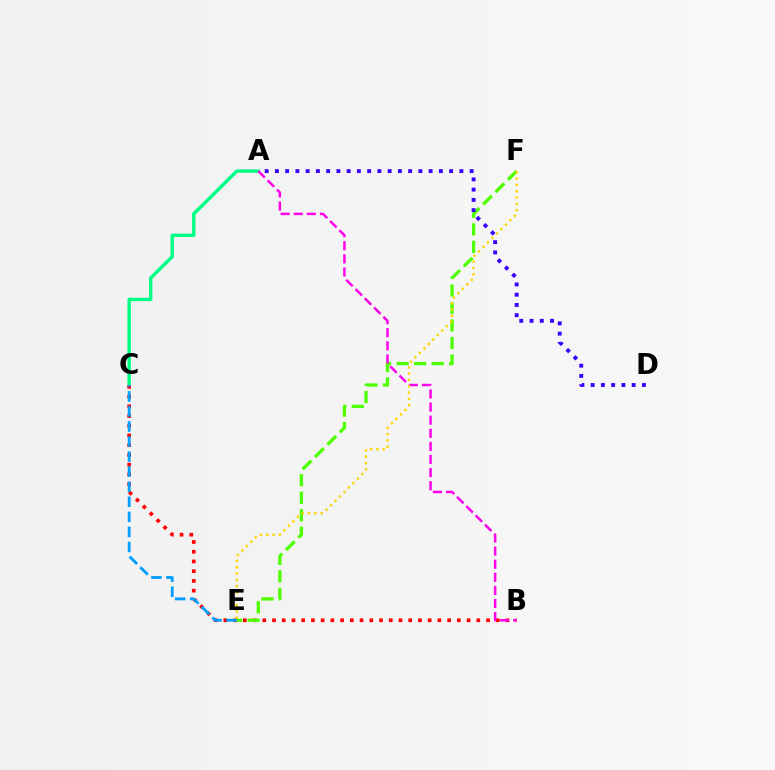{('A', 'C'): [{'color': '#00ff86', 'line_style': 'solid', 'thickness': 2.47}], ('B', 'C'): [{'color': '#ff0000', 'line_style': 'dotted', 'thickness': 2.64}], ('E', 'F'): [{'color': '#4fff00', 'line_style': 'dashed', 'thickness': 2.38}, {'color': '#ffd500', 'line_style': 'dotted', 'thickness': 1.71}], ('A', 'B'): [{'color': '#ff00ed', 'line_style': 'dashed', 'thickness': 1.78}], ('C', 'E'): [{'color': '#009eff', 'line_style': 'dashed', 'thickness': 2.05}], ('A', 'D'): [{'color': '#3700ff', 'line_style': 'dotted', 'thickness': 2.78}]}